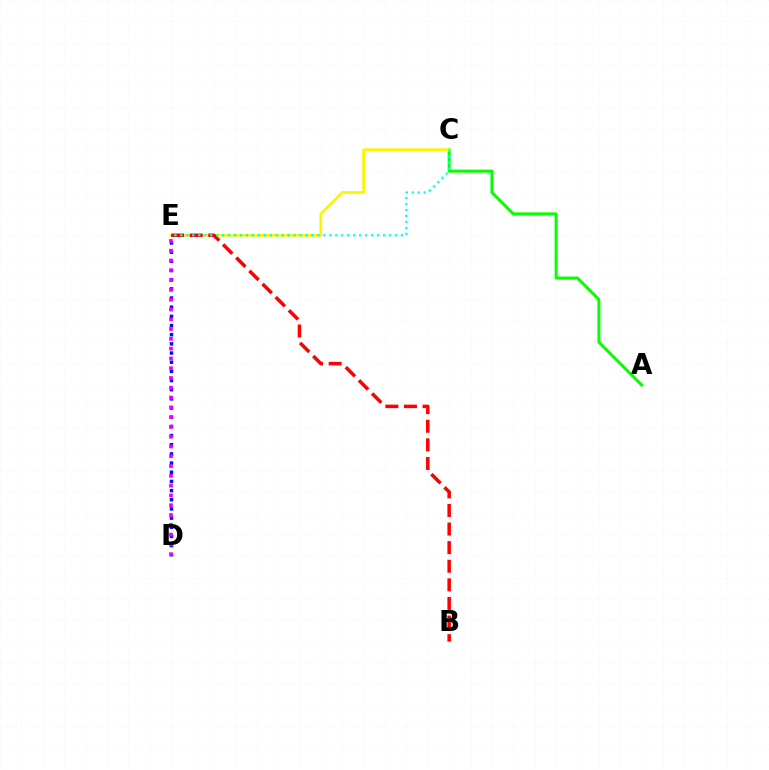{('A', 'C'): [{'color': '#08ff00', 'line_style': 'solid', 'thickness': 2.16}], ('D', 'E'): [{'color': '#0010ff', 'line_style': 'dotted', 'thickness': 2.49}, {'color': '#ee00ff', 'line_style': 'dotted', 'thickness': 2.66}], ('C', 'E'): [{'color': '#fcf500', 'line_style': 'solid', 'thickness': 1.96}, {'color': '#00fff6', 'line_style': 'dotted', 'thickness': 1.62}], ('B', 'E'): [{'color': '#ff0000', 'line_style': 'dashed', 'thickness': 2.53}]}